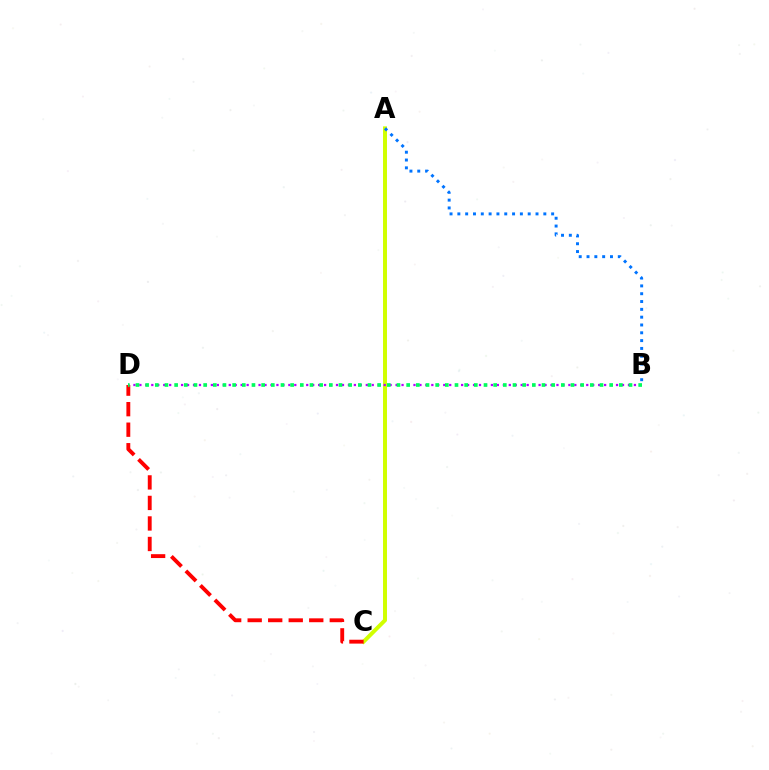{('A', 'C'): [{'color': '#d1ff00', 'line_style': 'solid', 'thickness': 2.85}], ('B', 'D'): [{'color': '#b900ff', 'line_style': 'dotted', 'thickness': 1.62}, {'color': '#00ff5c', 'line_style': 'dotted', 'thickness': 2.63}], ('C', 'D'): [{'color': '#ff0000', 'line_style': 'dashed', 'thickness': 2.79}], ('A', 'B'): [{'color': '#0074ff', 'line_style': 'dotted', 'thickness': 2.12}]}